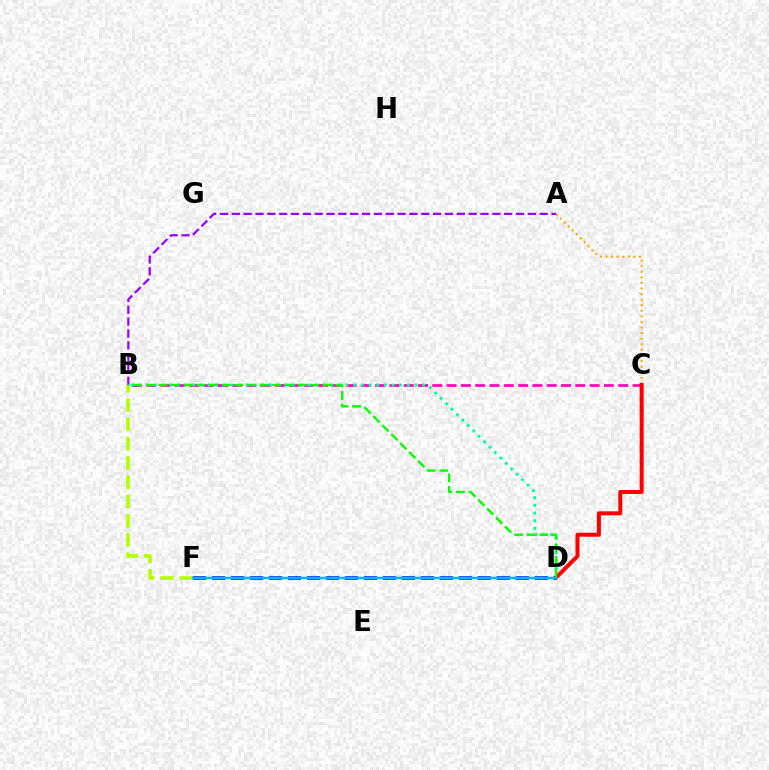{('A', 'C'): [{'color': '#ffa500', 'line_style': 'dotted', 'thickness': 1.52}], ('A', 'B'): [{'color': '#9b00ff', 'line_style': 'dashed', 'thickness': 1.61}], ('B', 'C'): [{'color': '#ff00bd', 'line_style': 'dashed', 'thickness': 1.94}], ('B', 'D'): [{'color': '#00ff9d', 'line_style': 'dotted', 'thickness': 2.08}, {'color': '#08ff00', 'line_style': 'dashed', 'thickness': 1.72}], ('C', 'D'): [{'color': '#ff0000', 'line_style': 'solid', 'thickness': 2.87}], ('B', 'F'): [{'color': '#b3ff00', 'line_style': 'dashed', 'thickness': 2.62}], ('D', 'F'): [{'color': '#0010ff', 'line_style': 'dashed', 'thickness': 2.58}, {'color': '#00b5ff', 'line_style': 'solid', 'thickness': 1.75}]}